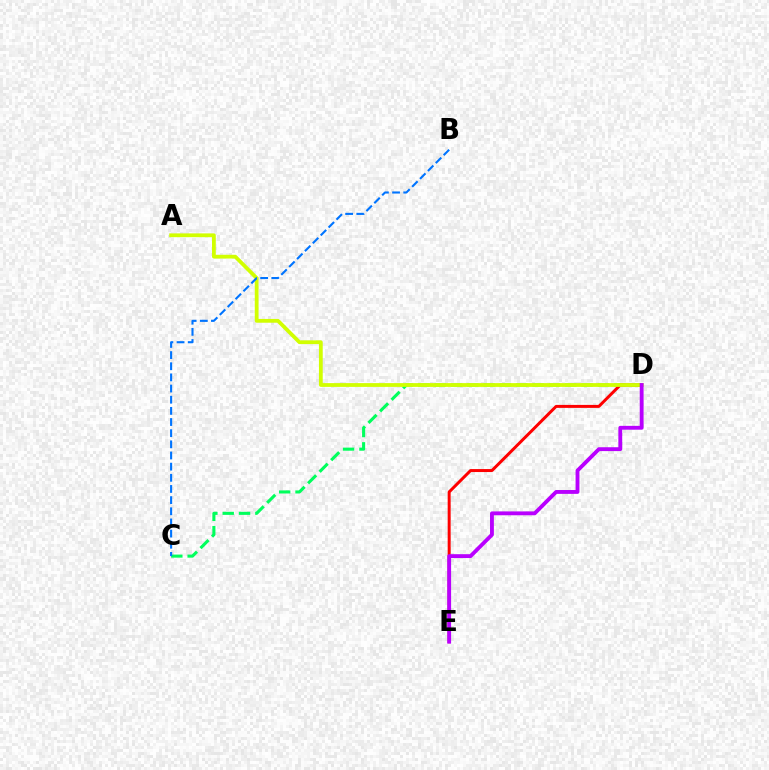{('C', 'D'): [{'color': '#00ff5c', 'line_style': 'dashed', 'thickness': 2.22}], ('D', 'E'): [{'color': '#ff0000', 'line_style': 'solid', 'thickness': 2.15}, {'color': '#b900ff', 'line_style': 'solid', 'thickness': 2.77}], ('A', 'D'): [{'color': '#d1ff00', 'line_style': 'solid', 'thickness': 2.72}], ('B', 'C'): [{'color': '#0074ff', 'line_style': 'dashed', 'thickness': 1.52}]}